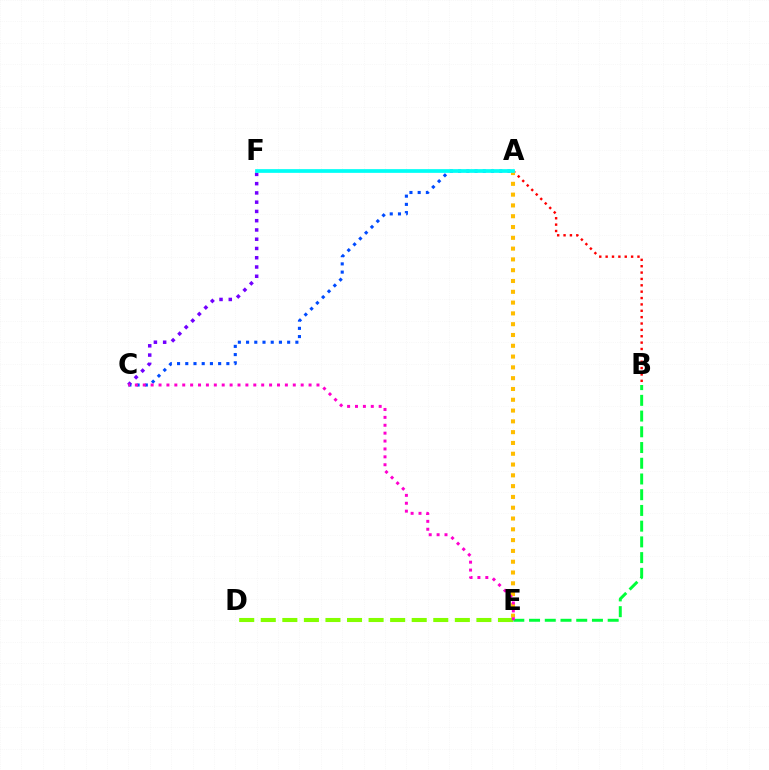{('B', 'E'): [{'color': '#00ff39', 'line_style': 'dashed', 'thickness': 2.14}], ('A', 'B'): [{'color': '#ff0000', 'line_style': 'dotted', 'thickness': 1.73}], ('A', 'C'): [{'color': '#004bff', 'line_style': 'dotted', 'thickness': 2.23}], ('C', 'F'): [{'color': '#7200ff', 'line_style': 'dotted', 'thickness': 2.52}], ('A', 'E'): [{'color': '#ffbd00', 'line_style': 'dotted', 'thickness': 2.93}], ('D', 'E'): [{'color': '#84ff00', 'line_style': 'dashed', 'thickness': 2.93}], ('C', 'E'): [{'color': '#ff00cf', 'line_style': 'dotted', 'thickness': 2.15}], ('A', 'F'): [{'color': '#00fff6', 'line_style': 'solid', 'thickness': 2.67}]}